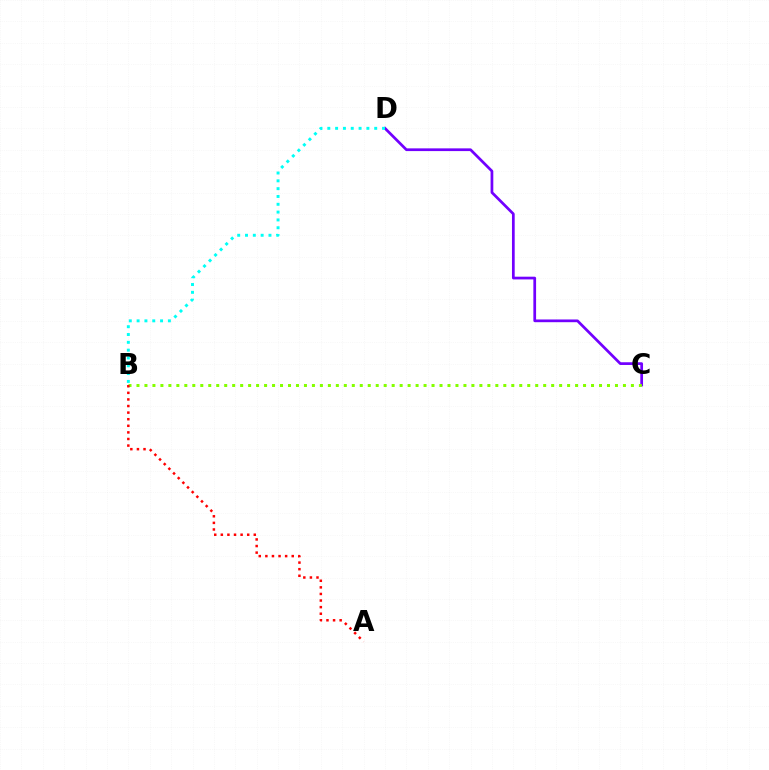{('C', 'D'): [{'color': '#7200ff', 'line_style': 'solid', 'thickness': 1.96}], ('B', 'C'): [{'color': '#84ff00', 'line_style': 'dotted', 'thickness': 2.17}], ('B', 'D'): [{'color': '#00fff6', 'line_style': 'dotted', 'thickness': 2.12}], ('A', 'B'): [{'color': '#ff0000', 'line_style': 'dotted', 'thickness': 1.79}]}